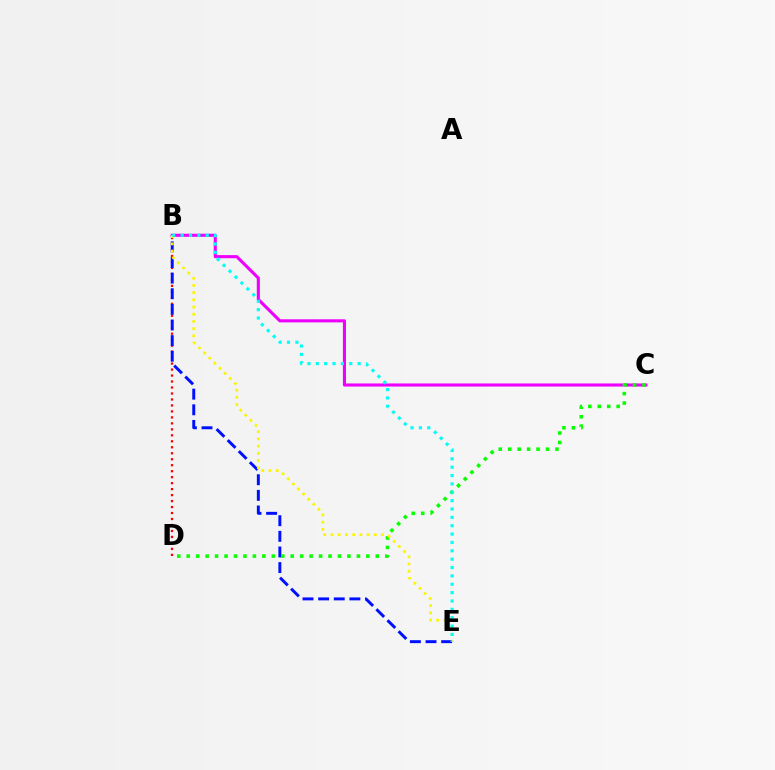{('B', 'D'): [{'color': '#ff0000', 'line_style': 'dotted', 'thickness': 1.62}], ('B', 'E'): [{'color': '#0010ff', 'line_style': 'dashed', 'thickness': 2.12}, {'color': '#fcf500', 'line_style': 'dotted', 'thickness': 1.96}, {'color': '#00fff6', 'line_style': 'dotted', 'thickness': 2.27}], ('B', 'C'): [{'color': '#ee00ff', 'line_style': 'solid', 'thickness': 2.23}], ('C', 'D'): [{'color': '#08ff00', 'line_style': 'dotted', 'thickness': 2.57}]}